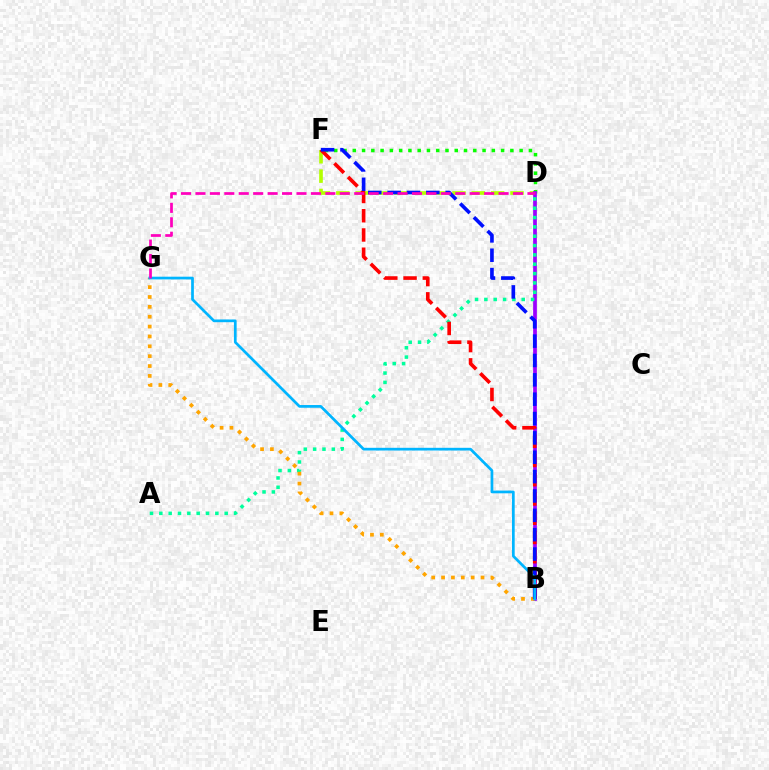{('D', 'F'): [{'color': '#b3ff00', 'line_style': 'dashed', 'thickness': 2.63}, {'color': '#08ff00', 'line_style': 'dotted', 'thickness': 2.52}], ('B', 'D'): [{'color': '#9b00ff', 'line_style': 'solid', 'thickness': 2.67}], ('A', 'D'): [{'color': '#00ff9d', 'line_style': 'dotted', 'thickness': 2.54}], ('B', 'G'): [{'color': '#ffa500', 'line_style': 'dotted', 'thickness': 2.68}, {'color': '#00b5ff', 'line_style': 'solid', 'thickness': 1.95}], ('B', 'F'): [{'color': '#ff0000', 'line_style': 'dashed', 'thickness': 2.62}, {'color': '#0010ff', 'line_style': 'dashed', 'thickness': 2.63}], ('D', 'G'): [{'color': '#ff00bd', 'line_style': 'dashed', 'thickness': 1.96}]}